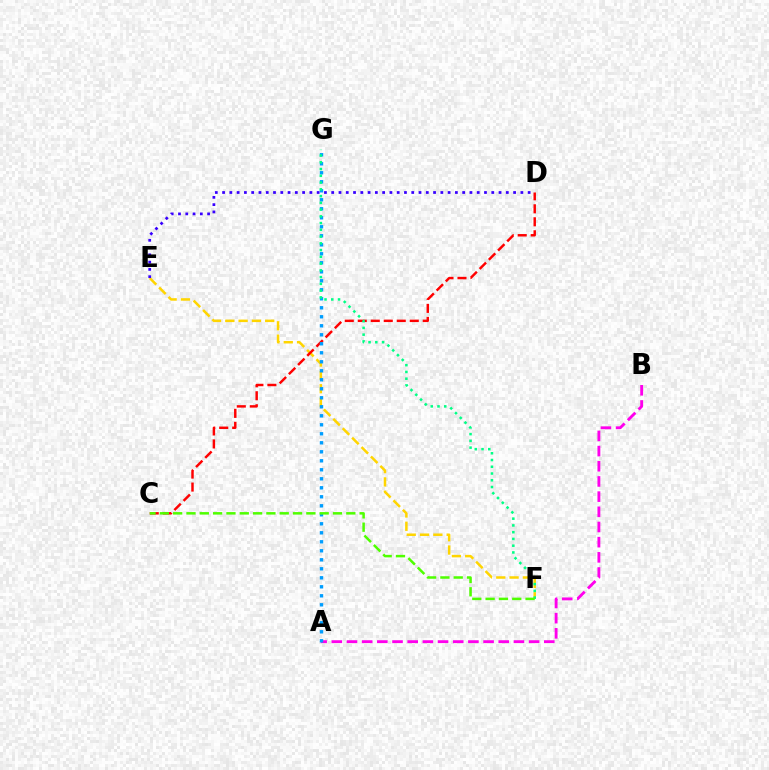{('A', 'B'): [{'color': '#ff00ed', 'line_style': 'dashed', 'thickness': 2.06}], ('E', 'F'): [{'color': '#ffd500', 'line_style': 'dashed', 'thickness': 1.81}], ('C', 'D'): [{'color': '#ff0000', 'line_style': 'dashed', 'thickness': 1.77}], ('A', 'G'): [{'color': '#009eff', 'line_style': 'dotted', 'thickness': 2.45}], ('F', 'G'): [{'color': '#00ff86', 'line_style': 'dotted', 'thickness': 1.83}], ('C', 'F'): [{'color': '#4fff00', 'line_style': 'dashed', 'thickness': 1.81}], ('D', 'E'): [{'color': '#3700ff', 'line_style': 'dotted', 'thickness': 1.98}]}